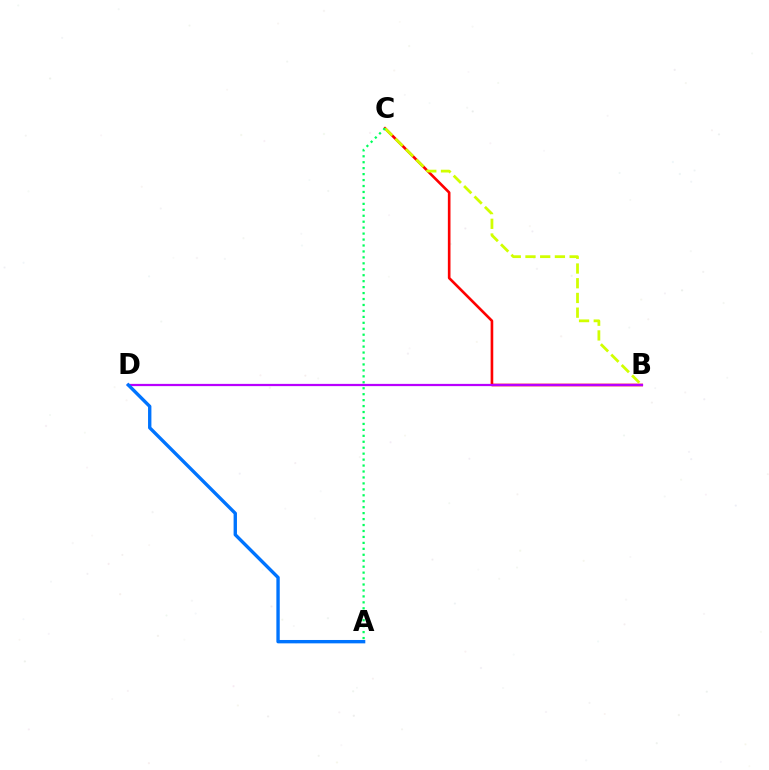{('B', 'C'): [{'color': '#ff0000', 'line_style': 'solid', 'thickness': 1.9}, {'color': '#d1ff00', 'line_style': 'dashed', 'thickness': 2.0}], ('A', 'C'): [{'color': '#00ff5c', 'line_style': 'dotted', 'thickness': 1.62}], ('B', 'D'): [{'color': '#b900ff', 'line_style': 'solid', 'thickness': 1.62}], ('A', 'D'): [{'color': '#0074ff', 'line_style': 'solid', 'thickness': 2.43}]}